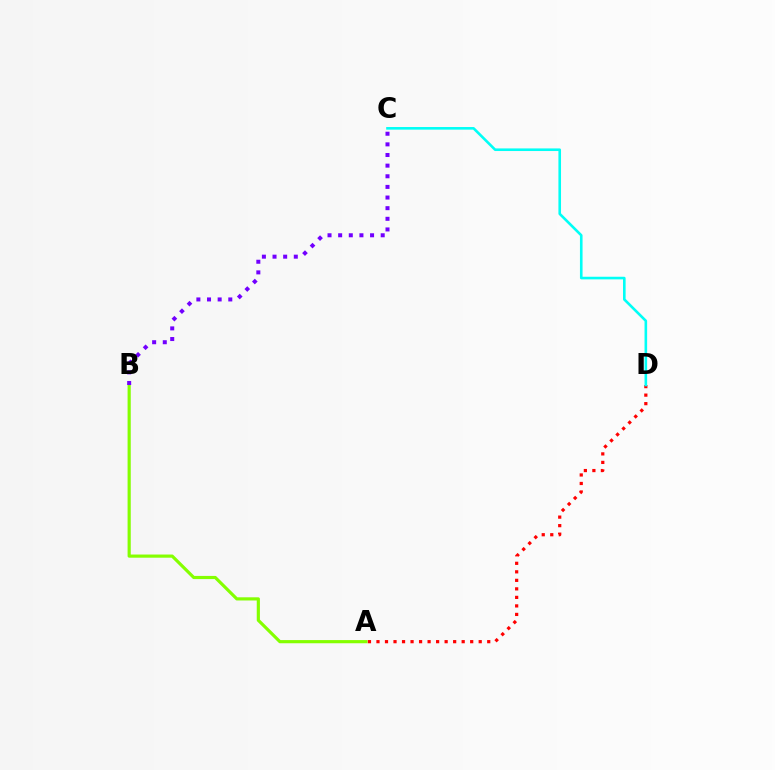{('A', 'B'): [{'color': '#84ff00', 'line_style': 'solid', 'thickness': 2.28}], ('A', 'D'): [{'color': '#ff0000', 'line_style': 'dotted', 'thickness': 2.31}], ('C', 'D'): [{'color': '#00fff6', 'line_style': 'solid', 'thickness': 1.88}], ('B', 'C'): [{'color': '#7200ff', 'line_style': 'dotted', 'thickness': 2.89}]}